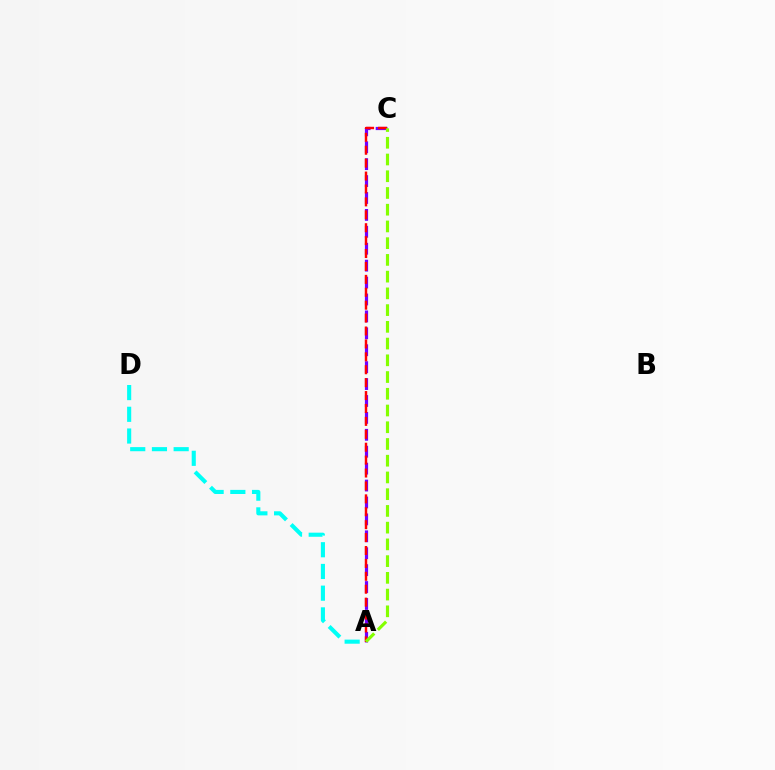{('A', 'C'): [{'color': '#7200ff', 'line_style': 'dashed', 'thickness': 2.3}, {'color': '#ff0000', 'line_style': 'dashed', 'thickness': 1.75}, {'color': '#84ff00', 'line_style': 'dashed', 'thickness': 2.27}], ('A', 'D'): [{'color': '#00fff6', 'line_style': 'dashed', 'thickness': 2.95}]}